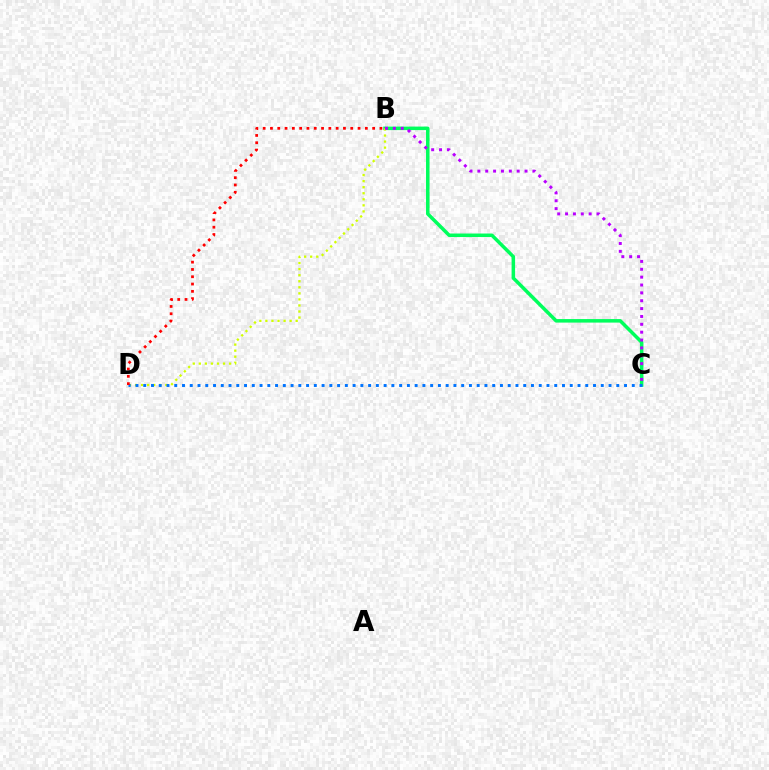{('B', 'C'): [{'color': '#00ff5c', 'line_style': 'solid', 'thickness': 2.53}, {'color': '#b900ff', 'line_style': 'dotted', 'thickness': 2.14}], ('B', 'D'): [{'color': '#d1ff00', 'line_style': 'dotted', 'thickness': 1.64}, {'color': '#ff0000', 'line_style': 'dotted', 'thickness': 1.98}], ('C', 'D'): [{'color': '#0074ff', 'line_style': 'dotted', 'thickness': 2.11}]}